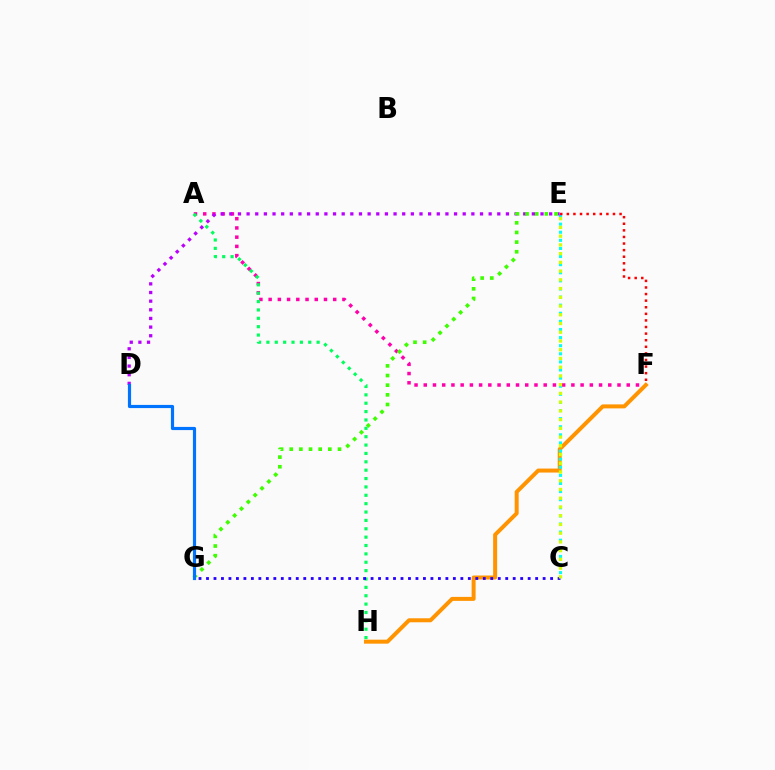{('A', 'F'): [{'color': '#ff00ac', 'line_style': 'dotted', 'thickness': 2.51}], ('F', 'H'): [{'color': '#ff9400', 'line_style': 'solid', 'thickness': 2.87}], ('A', 'H'): [{'color': '#00ff5c', 'line_style': 'dotted', 'thickness': 2.27}], ('C', 'E'): [{'color': '#00fff6', 'line_style': 'dotted', 'thickness': 2.2}, {'color': '#d1ff00', 'line_style': 'dotted', 'thickness': 2.37}], ('D', 'E'): [{'color': '#b900ff', 'line_style': 'dotted', 'thickness': 2.35}], ('C', 'G'): [{'color': '#2500ff', 'line_style': 'dotted', 'thickness': 2.03}], ('E', 'G'): [{'color': '#3dff00', 'line_style': 'dotted', 'thickness': 2.62}], ('D', 'G'): [{'color': '#0074ff', 'line_style': 'solid', 'thickness': 2.28}], ('E', 'F'): [{'color': '#ff0000', 'line_style': 'dotted', 'thickness': 1.79}]}